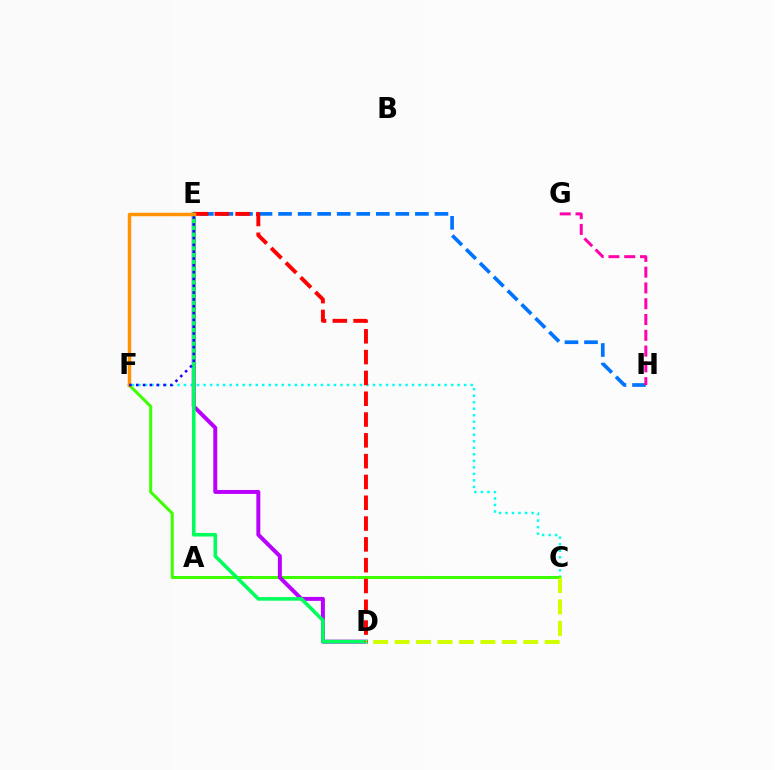{('C', 'F'): [{'color': '#00fff6', 'line_style': 'dotted', 'thickness': 1.77}, {'color': '#3dff00', 'line_style': 'solid', 'thickness': 2.17}], ('D', 'E'): [{'color': '#b900ff', 'line_style': 'solid', 'thickness': 2.85}, {'color': '#00ff5c', 'line_style': 'solid', 'thickness': 2.58}, {'color': '#ff0000', 'line_style': 'dashed', 'thickness': 2.83}], ('E', 'H'): [{'color': '#0074ff', 'line_style': 'dashed', 'thickness': 2.66}], ('G', 'H'): [{'color': '#ff00ac', 'line_style': 'dashed', 'thickness': 2.14}], ('E', 'F'): [{'color': '#ff9400', 'line_style': 'solid', 'thickness': 2.48}, {'color': '#2500ff', 'line_style': 'dotted', 'thickness': 1.85}], ('C', 'D'): [{'color': '#d1ff00', 'line_style': 'dashed', 'thickness': 2.91}]}